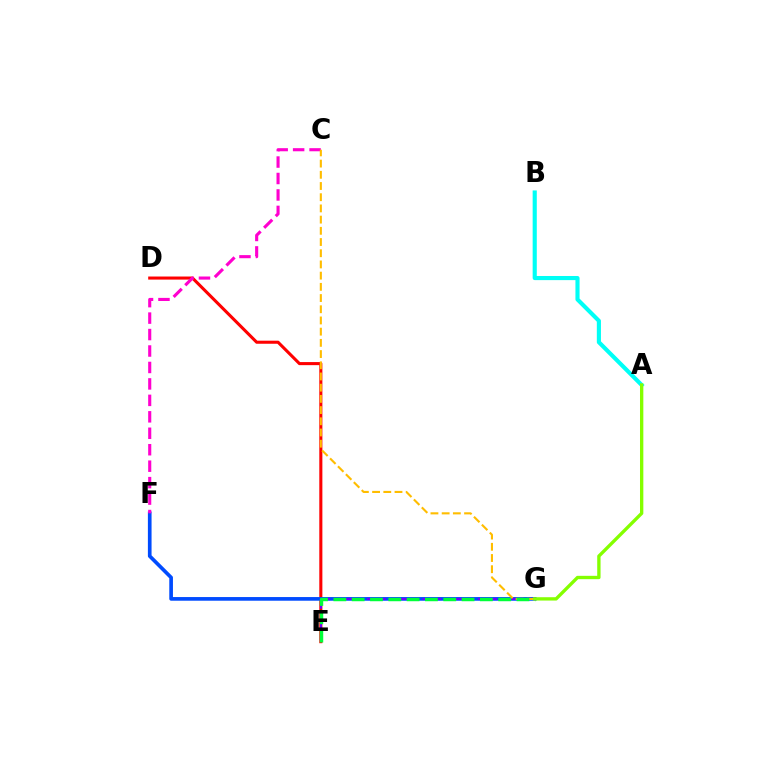{('D', 'E'): [{'color': '#ff0000', 'line_style': 'solid', 'thickness': 2.21}], ('F', 'G'): [{'color': '#004bff', 'line_style': 'solid', 'thickness': 2.64}], ('E', 'G'): [{'color': '#7200ff', 'line_style': 'dashed', 'thickness': 1.51}, {'color': '#00ff39', 'line_style': 'dashed', 'thickness': 2.49}], ('A', 'B'): [{'color': '#00fff6', 'line_style': 'solid', 'thickness': 2.97}], ('C', 'F'): [{'color': '#ff00cf', 'line_style': 'dashed', 'thickness': 2.24}], ('C', 'G'): [{'color': '#ffbd00', 'line_style': 'dashed', 'thickness': 1.52}], ('A', 'G'): [{'color': '#84ff00', 'line_style': 'solid', 'thickness': 2.41}]}